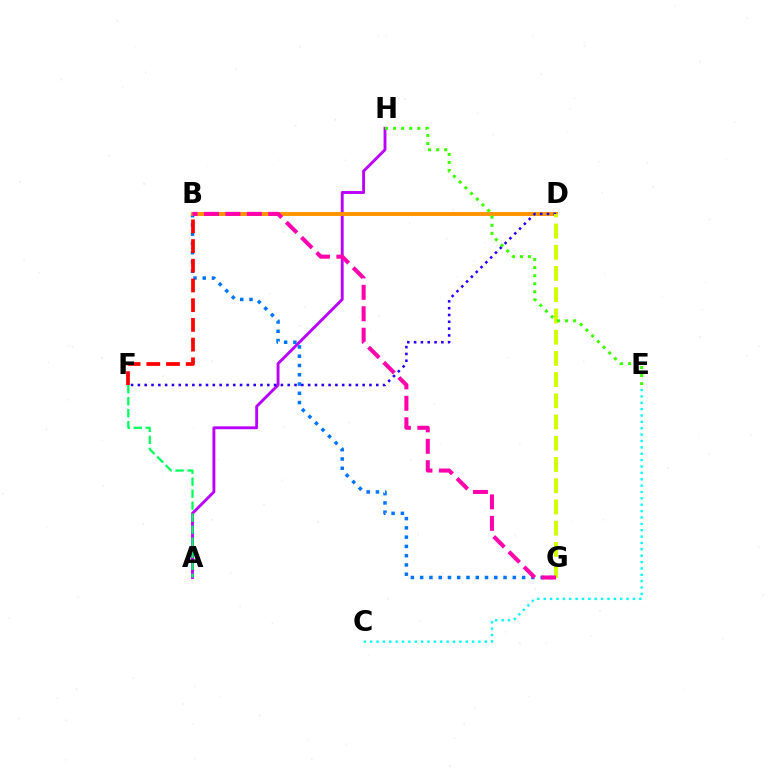{('A', 'H'): [{'color': '#b900ff', 'line_style': 'solid', 'thickness': 2.08}], ('B', 'G'): [{'color': '#0074ff', 'line_style': 'dotted', 'thickness': 2.52}, {'color': '#ff00ac', 'line_style': 'dashed', 'thickness': 2.91}], ('B', 'D'): [{'color': '#ff9400', 'line_style': 'solid', 'thickness': 2.8}], ('C', 'E'): [{'color': '#00fff6', 'line_style': 'dotted', 'thickness': 1.73}], ('B', 'F'): [{'color': '#ff0000', 'line_style': 'dashed', 'thickness': 2.68}], ('D', 'F'): [{'color': '#2500ff', 'line_style': 'dotted', 'thickness': 1.85}], ('D', 'G'): [{'color': '#d1ff00', 'line_style': 'dashed', 'thickness': 2.88}], ('E', 'H'): [{'color': '#3dff00', 'line_style': 'dotted', 'thickness': 2.19}], ('A', 'F'): [{'color': '#00ff5c', 'line_style': 'dashed', 'thickness': 1.63}]}